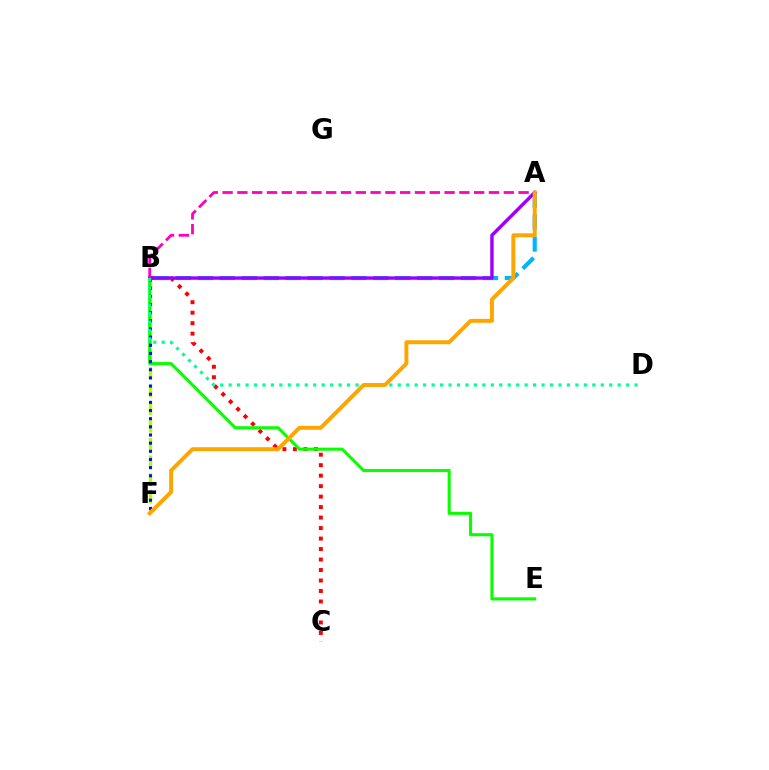{('B', 'C'): [{'color': '#ff0000', 'line_style': 'dotted', 'thickness': 2.85}], ('B', 'F'): [{'color': '#b3ff00', 'line_style': 'dashed', 'thickness': 2.41}, {'color': '#0010ff', 'line_style': 'dotted', 'thickness': 2.22}], ('B', 'E'): [{'color': '#08ff00', 'line_style': 'solid', 'thickness': 2.21}], ('A', 'B'): [{'color': '#00b5ff', 'line_style': 'dashed', 'thickness': 2.98}, {'color': '#9b00ff', 'line_style': 'solid', 'thickness': 2.46}, {'color': '#ff00bd', 'line_style': 'dashed', 'thickness': 2.01}], ('B', 'D'): [{'color': '#00ff9d', 'line_style': 'dotted', 'thickness': 2.3}], ('A', 'F'): [{'color': '#ffa500', 'line_style': 'solid', 'thickness': 2.84}]}